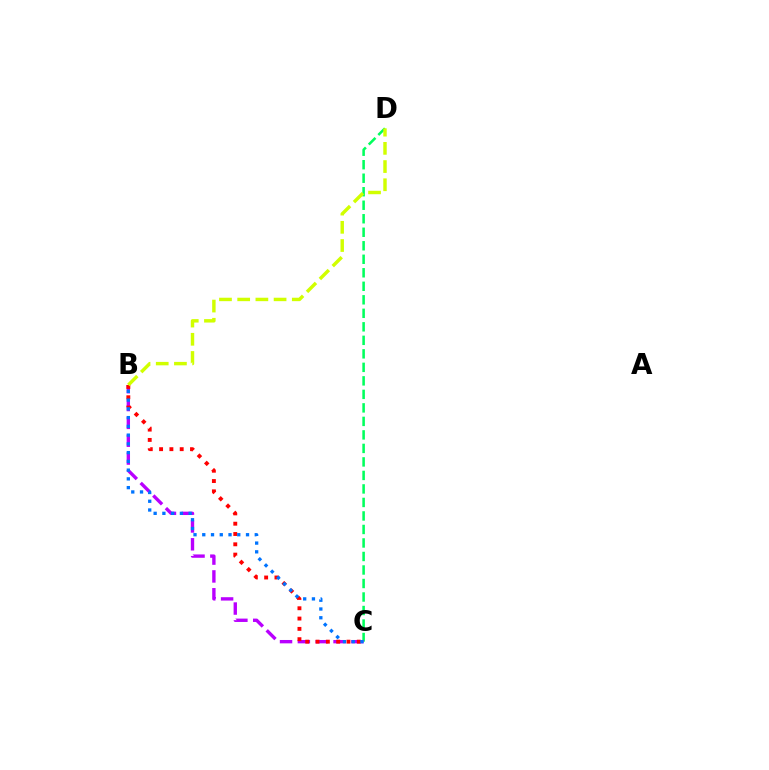{('C', 'D'): [{'color': '#00ff5c', 'line_style': 'dashed', 'thickness': 1.84}], ('B', 'C'): [{'color': '#b900ff', 'line_style': 'dashed', 'thickness': 2.42}, {'color': '#ff0000', 'line_style': 'dotted', 'thickness': 2.8}, {'color': '#0074ff', 'line_style': 'dotted', 'thickness': 2.38}], ('B', 'D'): [{'color': '#d1ff00', 'line_style': 'dashed', 'thickness': 2.47}]}